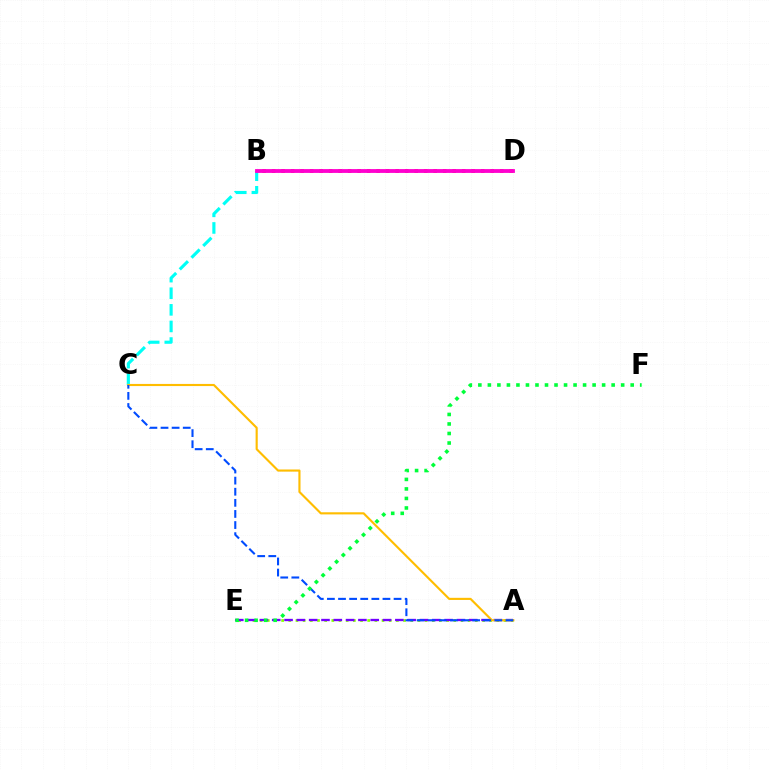{('B', 'D'): [{'color': '#ff0000', 'line_style': 'dotted', 'thickness': 2.58}, {'color': '#ff00cf', 'line_style': 'solid', 'thickness': 2.75}], ('A', 'E'): [{'color': '#84ff00', 'line_style': 'dotted', 'thickness': 1.95}, {'color': '#7200ff', 'line_style': 'dashed', 'thickness': 1.67}], ('B', 'C'): [{'color': '#00fff6', 'line_style': 'dashed', 'thickness': 2.26}], ('A', 'C'): [{'color': '#ffbd00', 'line_style': 'solid', 'thickness': 1.54}, {'color': '#004bff', 'line_style': 'dashed', 'thickness': 1.51}], ('E', 'F'): [{'color': '#00ff39', 'line_style': 'dotted', 'thickness': 2.59}]}